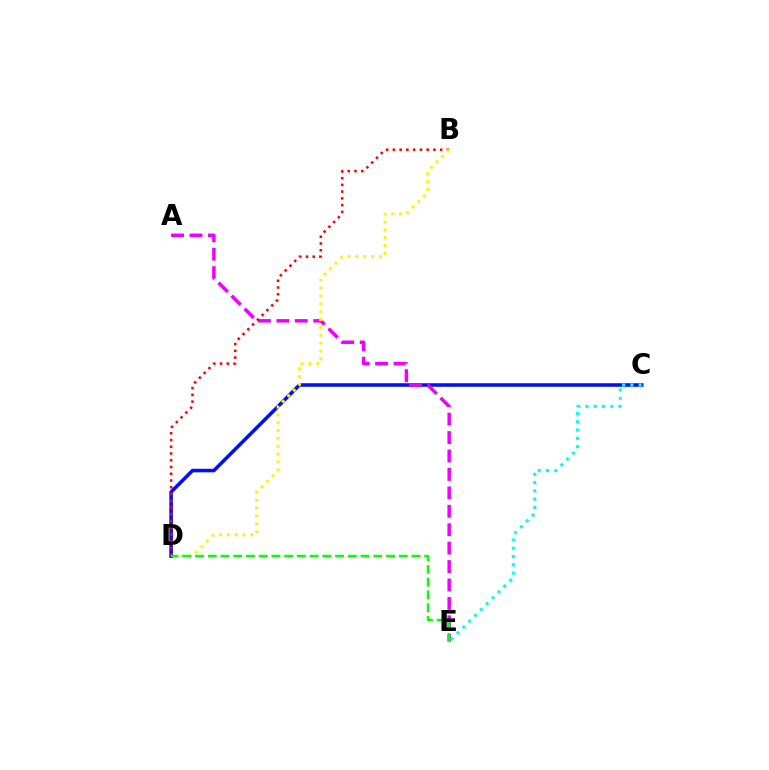{('C', 'D'): [{'color': '#0010ff', 'line_style': 'solid', 'thickness': 2.57}], ('A', 'E'): [{'color': '#ee00ff', 'line_style': 'dashed', 'thickness': 2.5}], ('B', 'D'): [{'color': '#ff0000', 'line_style': 'dotted', 'thickness': 1.83}, {'color': '#fcf500', 'line_style': 'dotted', 'thickness': 2.13}], ('C', 'E'): [{'color': '#00fff6', 'line_style': 'dotted', 'thickness': 2.25}], ('D', 'E'): [{'color': '#08ff00', 'line_style': 'dashed', 'thickness': 1.73}]}